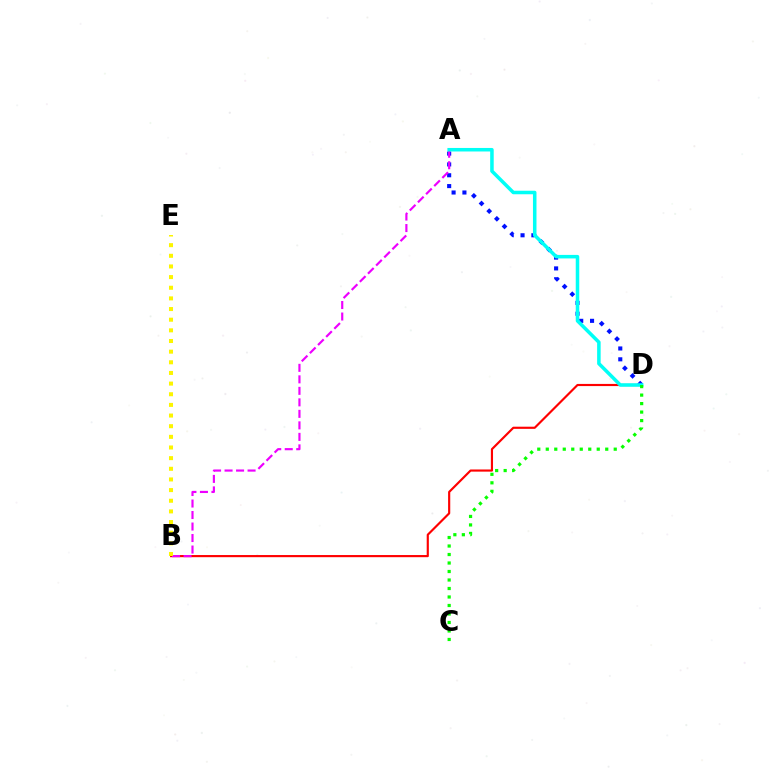{('B', 'D'): [{'color': '#ff0000', 'line_style': 'solid', 'thickness': 1.55}], ('A', 'D'): [{'color': '#0010ff', 'line_style': 'dotted', 'thickness': 2.94}, {'color': '#00fff6', 'line_style': 'solid', 'thickness': 2.54}], ('A', 'B'): [{'color': '#ee00ff', 'line_style': 'dashed', 'thickness': 1.56}], ('C', 'D'): [{'color': '#08ff00', 'line_style': 'dotted', 'thickness': 2.31}], ('B', 'E'): [{'color': '#fcf500', 'line_style': 'dotted', 'thickness': 2.89}]}